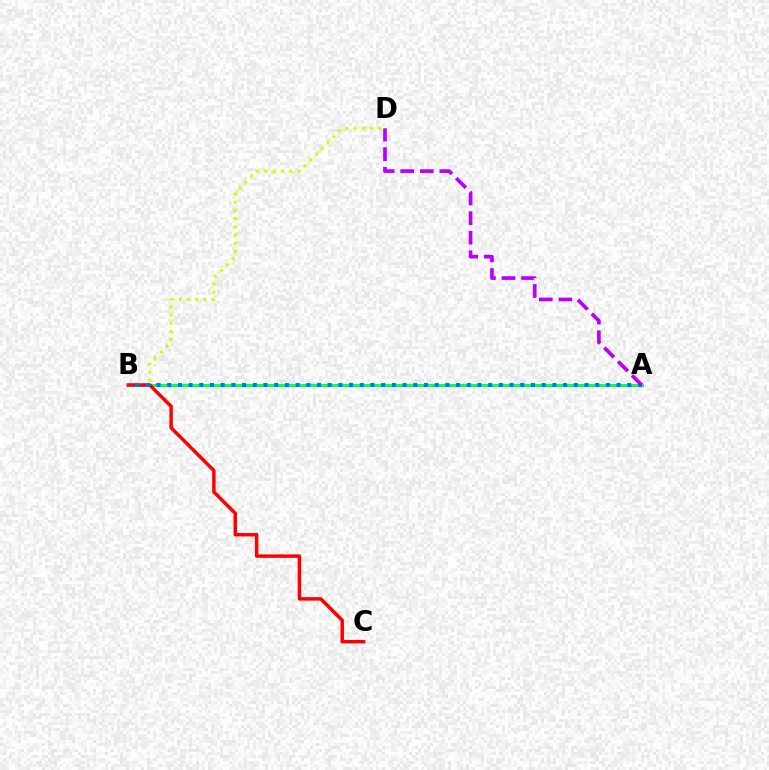{('A', 'B'): [{'color': '#00ff5c', 'line_style': 'solid', 'thickness': 2.19}, {'color': '#0074ff', 'line_style': 'dotted', 'thickness': 2.91}], ('B', 'D'): [{'color': '#d1ff00', 'line_style': 'dotted', 'thickness': 2.23}], ('B', 'C'): [{'color': '#ff0000', 'line_style': 'solid', 'thickness': 2.5}], ('A', 'D'): [{'color': '#b900ff', 'line_style': 'dashed', 'thickness': 2.66}]}